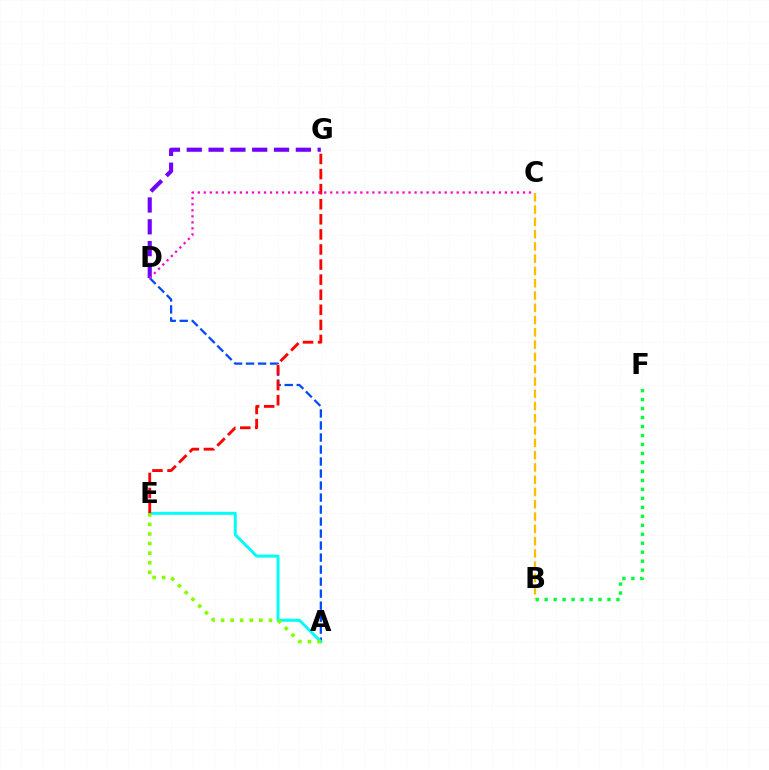{('A', 'D'): [{'color': '#004bff', 'line_style': 'dashed', 'thickness': 1.63}], ('A', 'E'): [{'color': '#00fff6', 'line_style': 'solid', 'thickness': 2.14}, {'color': '#84ff00', 'line_style': 'dotted', 'thickness': 2.6}], ('E', 'G'): [{'color': '#ff0000', 'line_style': 'dashed', 'thickness': 2.05}], ('D', 'G'): [{'color': '#7200ff', 'line_style': 'dashed', 'thickness': 2.96}], ('B', 'F'): [{'color': '#00ff39', 'line_style': 'dotted', 'thickness': 2.44}], ('C', 'D'): [{'color': '#ff00cf', 'line_style': 'dotted', 'thickness': 1.64}], ('B', 'C'): [{'color': '#ffbd00', 'line_style': 'dashed', 'thickness': 1.67}]}